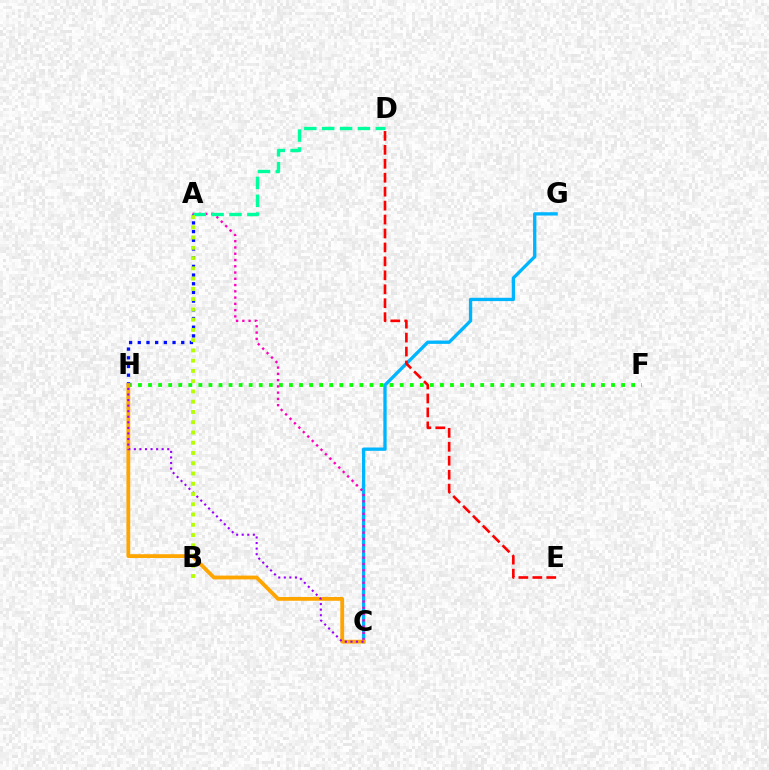{('F', 'H'): [{'color': '#08ff00', 'line_style': 'dotted', 'thickness': 2.73}], ('C', 'G'): [{'color': '#00b5ff', 'line_style': 'solid', 'thickness': 2.38}], ('A', 'C'): [{'color': '#ff00bd', 'line_style': 'dotted', 'thickness': 1.7}], ('A', 'H'): [{'color': '#0010ff', 'line_style': 'dotted', 'thickness': 2.36}], ('A', 'D'): [{'color': '#00ff9d', 'line_style': 'dashed', 'thickness': 2.43}], ('C', 'H'): [{'color': '#ffa500', 'line_style': 'solid', 'thickness': 2.73}, {'color': '#9b00ff', 'line_style': 'dotted', 'thickness': 1.51}], ('D', 'E'): [{'color': '#ff0000', 'line_style': 'dashed', 'thickness': 1.89}], ('A', 'B'): [{'color': '#b3ff00', 'line_style': 'dotted', 'thickness': 2.79}]}